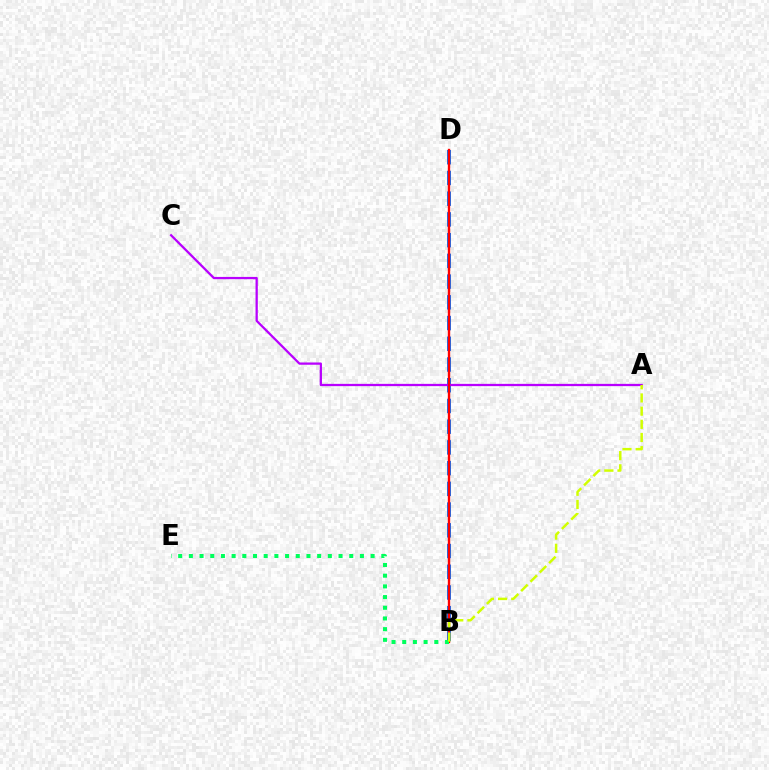{('B', 'D'): [{'color': '#0074ff', 'line_style': 'dashed', 'thickness': 2.82}, {'color': '#ff0000', 'line_style': 'solid', 'thickness': 1.7}], ('A', 'C'): [{'color': '#b900ff', 'line_style': 'solid', 'thickness': 1.64}], ('B', 'E'): [{'color': '#00ff5c', 'line_style': 'dotted', 'thickness': 2.9}], ('A', 'B'): [{'color': '#d1ff00', 'line_style': 'dashed', 'thickness': 1.79}]}